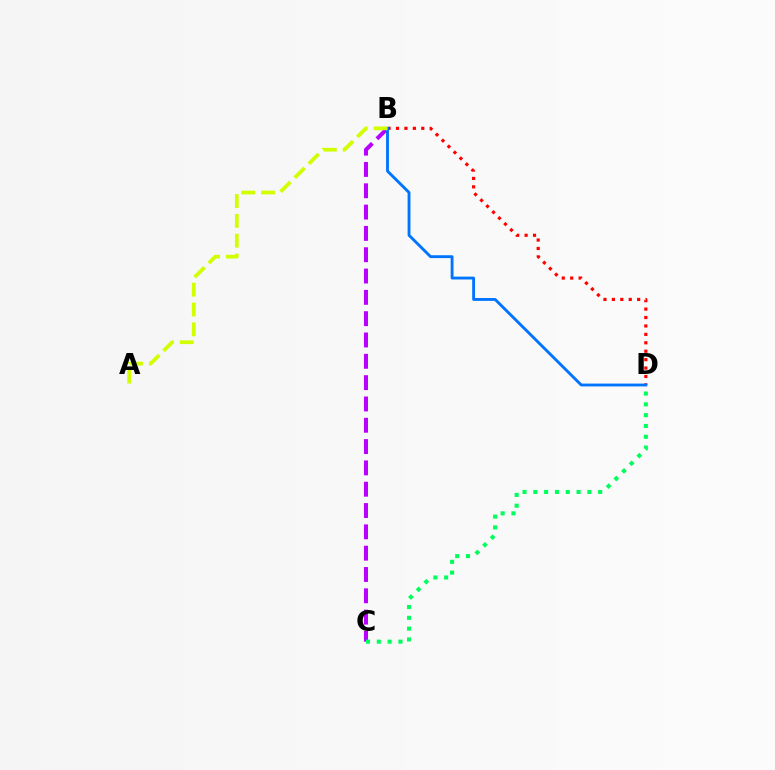{('B', 'C'): [{'color': '#b900ff', 'line_style': 'dashed', 'thickness': 2.9}], ('B', 'D'): [{'color': '#ff0000', 'line_style': 'dotted', 'thickness': 2.29}, {'color': '#0074ff', 'line_style': 'solid', 'thickness': 2.06}], ('C', 'D'): [{'color': '#00ff5c', 'line_style': 'dotted', 'thickness': 2.94}], ('A', 'B'): [{'color': '#d1ff00', 'line_style': 'dashed', 'thickness': 2.7}]}